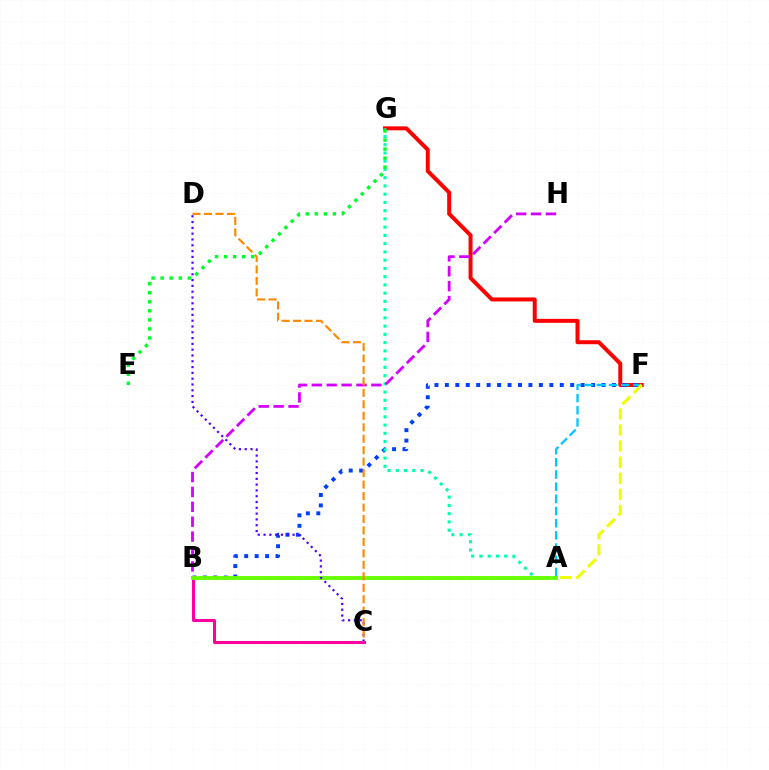{('F', 'G'): [{'color': '#ff0000', 'line_style': 'solid', 'thickness': 2.87}], ('B', 'F'): [{'color': '#003fff', 'line_style': 'dotted', 'thickness': 2.84}], ('A', 'G'): [{'color': '#00ffaf', 'line_style': 'dotted', 'thickness': 2.24}], ('B', 'C'): [{'color': '#ff00a0', 'line_style': 'solid', 'thickness': 2.18}], ('B', 'H'): [{'color': '#d600ff', 'line_style': 'dashed', 'thickness': 2.02}], ('A', 'B'): [{'color': '#66ff00', 'line_style': 'solid', 'thickness': 2.76}], ('A', 'F'): [{'color': '#00c7ff', 'line_style': 'dashed', 'thickness': 1.65}, {'color': '#eeff00', 'line_style': 'dashed', 'thickness': 2.19}], ('C', 'D'): [{'color': '#4f00ff', 'line_style': 'dotted', 'thickness': 1.58}, {'color': '#ff8800', 'line_style': 'dashed', 'thickness': 1.56}], ('E', 'G'): [{'color': '#00ff27', 'line_style': 'dotted', 'thickness': 2.46}]}